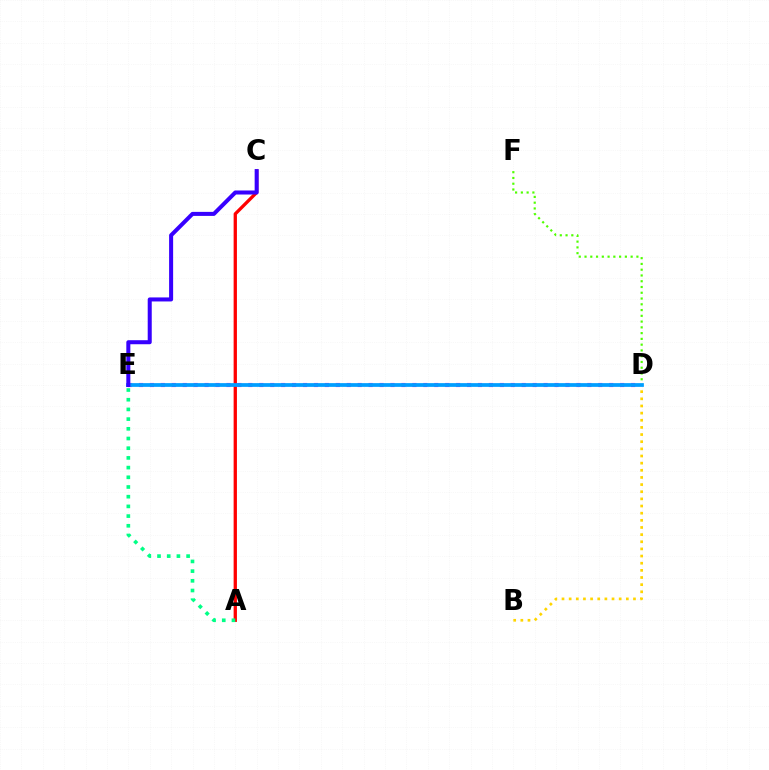{('B', 'D'): [{'color': '#ffd500', 'line_style': 'dotted', 'thickness': 1.94}], ('D', 'E'): [{'color': '#ff00ed', 'line_style': 'dotted', 'thickness': 2.97}, {'color': '#009eff', 'line_style': 'solid', 'thickness': 2.7}], ('D', 'F'): [{'color': '#4fff00', 'line_style': 'dotted', 'thickness': 1.57}], ('A', 'C'): [{'color': '#ff0000', 'line_style': 'solid', 'thickness': 2.38}], ('A', 'E'): [{'color': '#00ff86', 'line_style': 'dotted', 'thickness': 2.63}], ('C', 'E'): [{'color': '#3700ff', 'line_style': 'solid', 'thickness': 2.9}]}